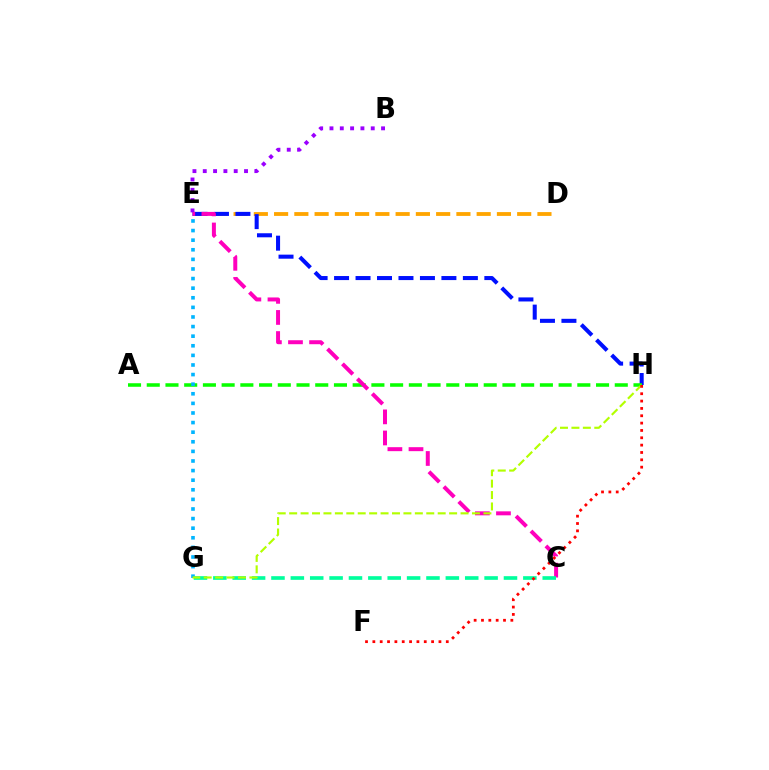{('D', 'E'): [{'color': '#ffa500', 'line_style': 'dashed', 'thickness': 2.75}], ('B', 'E'): [{'color': '#9b00ff', 'line_style': 'dotted', 'thickness': 2.8}], ('E', 'H'): [{'color': '#0010ff', 'line_style': 'dashed', 'thickness': 2.92}], ('A', 'H'): [{'color': '#08ff00', 'line_style': 'dashed', 'thickness': 2.54}], ('C', 'E'): [{'color': '#ff00bd', 'line_style': 'dashed', 'thickness': 2.87}], ('E', 'G'): [{'color': '#00b5ff', 'line_style': 'dotted', 'thickness': 2.61}], ('C', 'G'): [{'color': '#00ff9d', 'line_style': 'dashed', 'thickness': 2.63}], ('G', 'H'): [{'color': '#b3ff00', 'line_style': 'dashed', 'thickness': 1.55}], ('F', 'H'): [{'color': '#ff0000', 'line_style': 'dotted', 'thickness': 2.0}]}